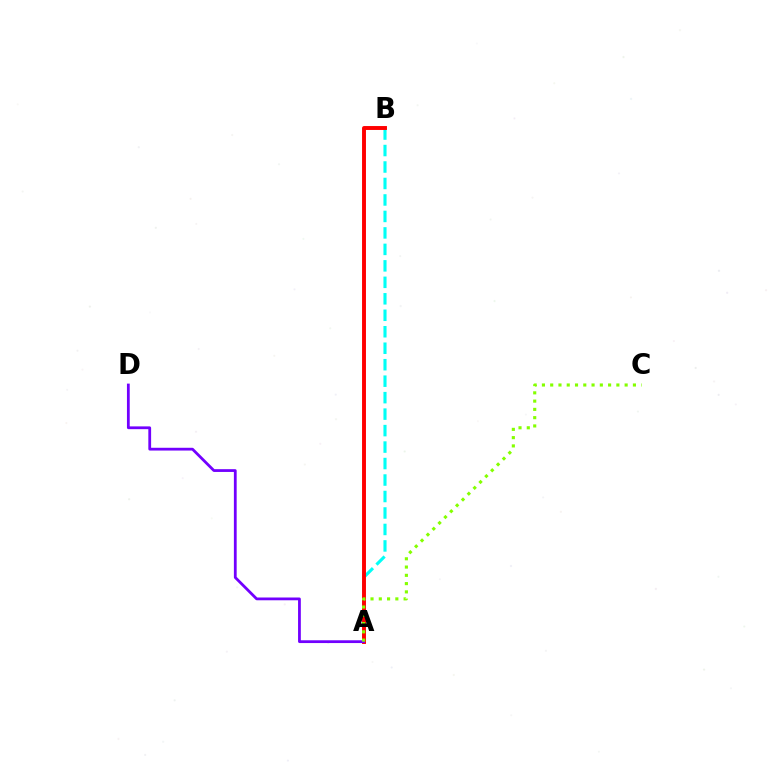{('A', 'B'): [{'color': '#00fff6', 'line_style': 'dashed', 'thickness': 2.24}, {'color': '#ff0000', 'line_style': 'solid', 'thickness': 2.82}], ('A', 'D'): [{'color': '#7200ff', 'line_style': 'solid', 'thickness': 2.0}], ('A', 'C'): [{'color': '#84ff00', 'line_style': 'dotted', 'thickness': 2.25}]}